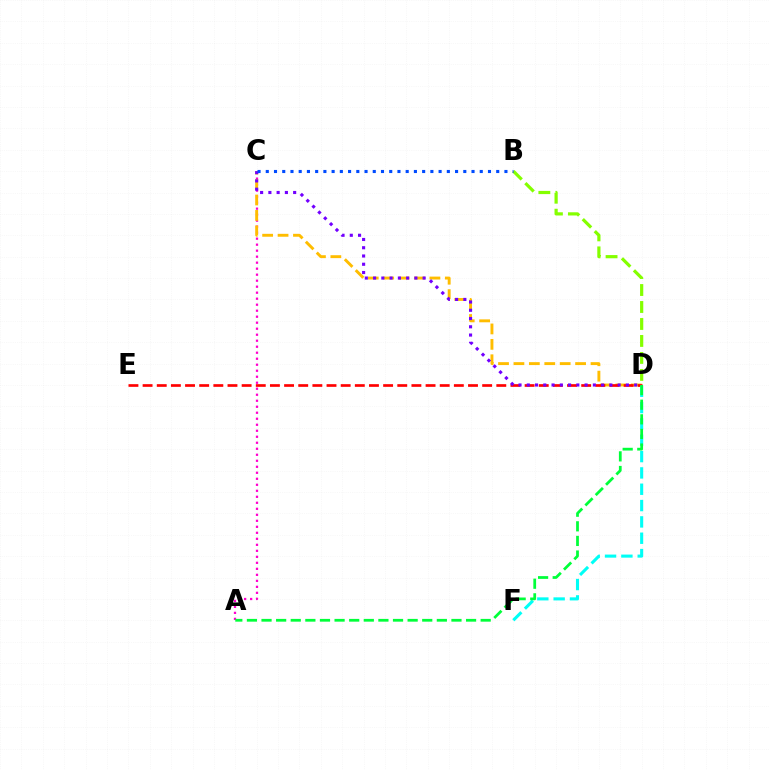{('A', 'C'): [{'color': '#ff00cf', 'line_style': 'dotted', 'thickness': 1.63}], ('C', 'D'): [{'color': '#ffbd00', 'line_style': 'dashed', 'thickness': 2.09}, {'color': '#7200ff', 'line_style': 'dotted', 'thickness': 2.24}], ('D', 'E'): [{'color': '#ff0000', 'line_style': 'dashed', 'thickness': 1.92}], ('B', 'D'): [{'color': '#84ff00', 'line_style': 'dashed', 'thickness': 2.31}], ('D', 'F'): [{'color': '#00fff6', 'line_style': 'dashed', 'thickness': 2.22}], ('A', 'D'): [{'color': '#00ff39', 'line_style': 'dashed', 'thickness': 1.98}], ('B', 'C'): [{'color': '#004bff', 'line_style': 'dotted', 'thickness': 2.24}]}